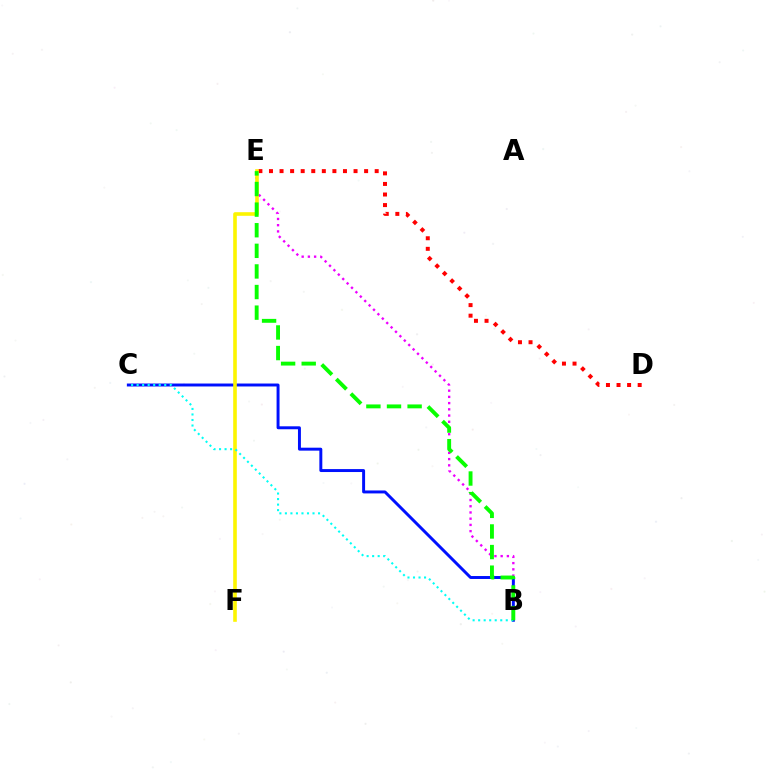{('D', 'E'): [{'color': '#ff0000', 'line_style': 'dotted', 'thickness': 2.87}], ('B', 'E'): [{'color': '#ee00ff', 'line_style': 'dotted', 'thickness': 1.69}, {'color': '#08ff00', 'line_style': 'dashed', 'thickness': 2.8}], ('B', 'C'): [{'color': '#0010ff', 'line_style': 'solid', 'thickness': 2.12}, {'color': '#00fff6', 'line_style': 'dotted', 'thickness': 1.5}], ('E', 'F'): [{'color': '#fcf500', 'line_style': 'solid', 'thickness': 2.59}]}